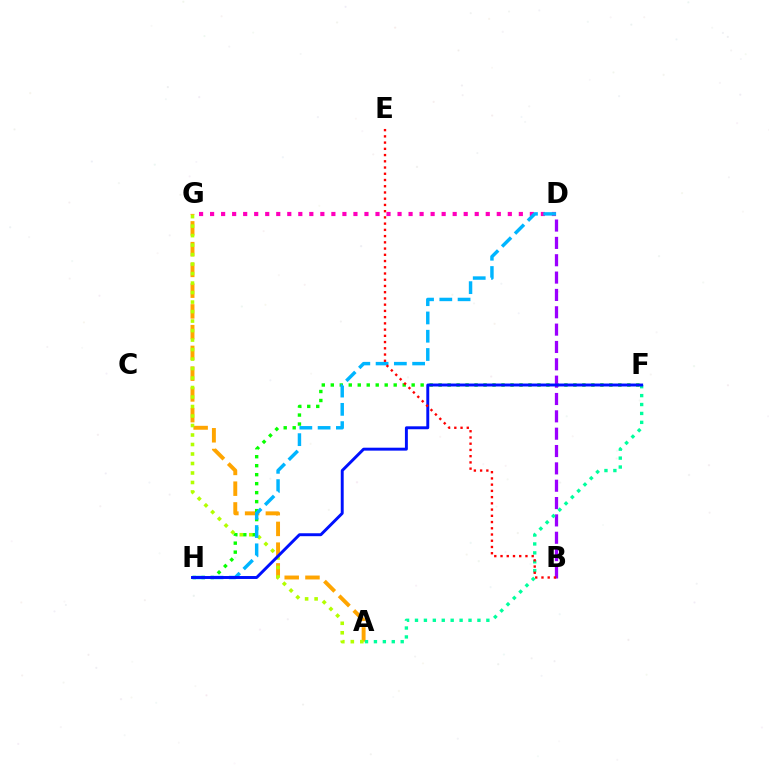{('A', 'G'): [{'color': '#ffa500', 'line_style': 'dashed', 'thickness': 2.82}, {'color': '#b3ff00', 'line_style': 'dotted', 'thickness': 2.58}], ('F', 'H'): [{'color': '#08ff00', 'line_style': 'dotted', 'thickness': 2.44}, {'color': '#0010ff', 'line_style': 'solid', 'thickness': 2.11}], ('B', 'D'): [{'color': '#9b00ff', 'line_style': 'dashed', 'thickness': 2.36}], ('D', 'G'): [{'color': '#ff00bd', 'line_style': 'dotted', 'thickness': 3.0}], ('A', 'F'): [{'color': '#00ff9d', 'line_style': 'dotted', 'thickness': 2.42}], ('D', 'H'): [{'color': '#00b5ff', 'line_style': 'dashed', 'thickness': 2.48}], ('B', 'E'): [{'color': '#ff0000', 'line_style': 'dotted', 'thickness': 1.69}]}